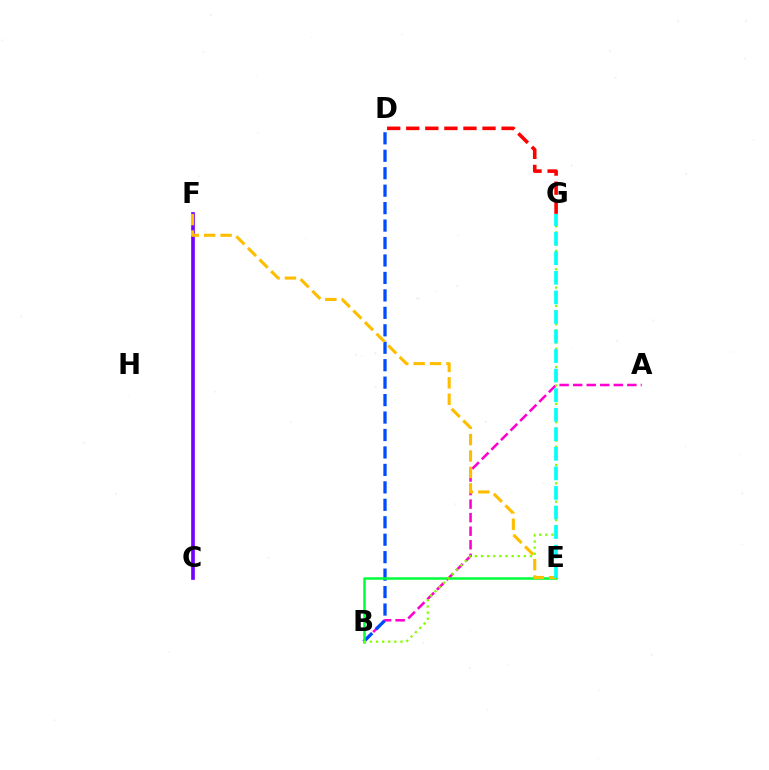{('C', 'F'): [{'color': '#7200ff', 'line_style': 'solid', 'thickness': 2.63}], ('A', 'B'): [{'color': '#ff00cf', 'line_style': 'dashed', 'thickness': 1.84}], ('B', 'D'): [{'color': '#004bff', 'line_style': 'dashed', 'thickness': 2.37}], ('B', 'E'): [{'color': '#00ff39', 'line_style': 'solid', 'thickness': 1.81}], ('D', 'G'): [{'color': '#ff0000', 'line_style': 'dashed', 'thickness': 2.59}], ('B', 'G'): [{'color': '#84ff00', 'line_style': 'dotted', 'thickness': 1.66}], ('E', 'F'): [{'color': '#ffbd00', 'line_style': 'dashed', 'thickness': 2.23}], ('E', 'G'): [{'color': '#00fff6', 'line_style': 'dashed', 'thickness': 2.66}]}